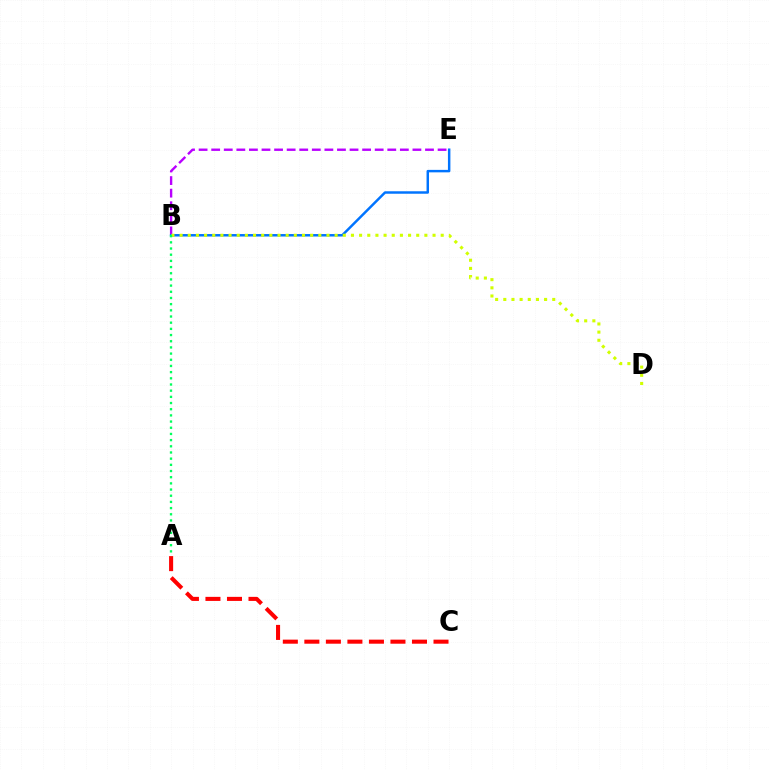{('B', 'E'): [{'color': '#b900ff', 'line_style': 'dashed', 'thickness': 1.71}, {'color': '#0074ff', 'line_style': 'solid', 'thickness': 1.78}], ('A', 'C'): [{'color': '#ff0000', 'line_style': 'dashed', 'thickness': 2.92}], ('B', 'D'): [{'color': '#d1ff00', 'line_style': 'dotted', 'thickness': 2.22}], ('A', 'B'): [{'color': '#00ff5c', 'line_style': 'dotted', 'thickness': 1.68}]}